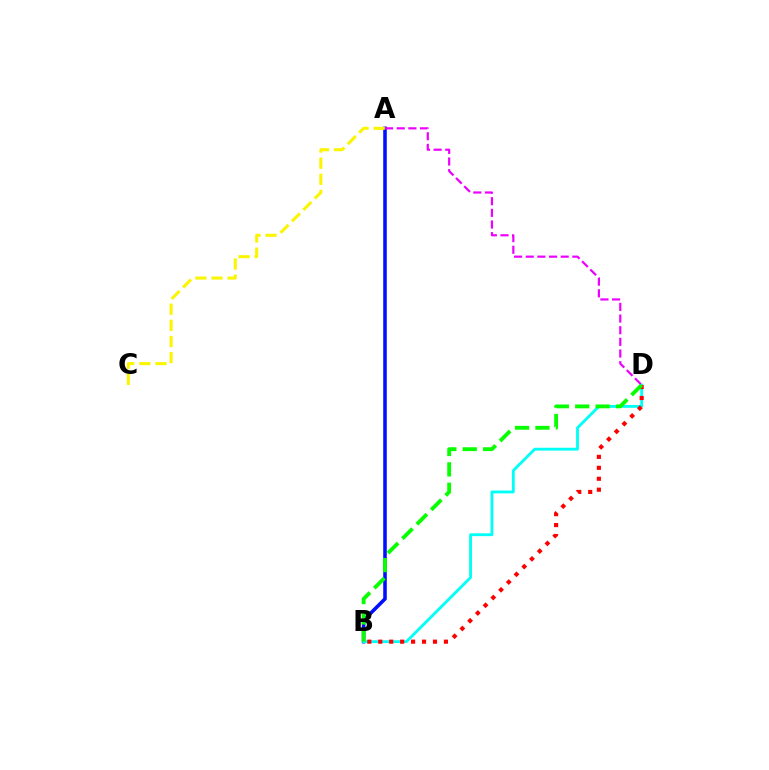{('A', 'B'): [{'color': '#0010ff', 'line_style': 'solid', 'thickness': 2.57}], ('A', 'C'): [{'color': '#fcf500', 'line_style': 'dashed', 'thickness': 2.19}], ('B', 'D'): [{'color': '#00fff6', 'line_style': 'solid', 'thickness': 2.04}, {'color': '#ff0000', 'line_style': 'dotted', 'thickness': 2.97}, {'color': '#08ff00', 'line_style': 'dashed', 'thickness': 2.77}], ('A', 'D'): [{'color': '#ee00ff', 'line_style': 'dashed', 'thickness': 1.58}]}